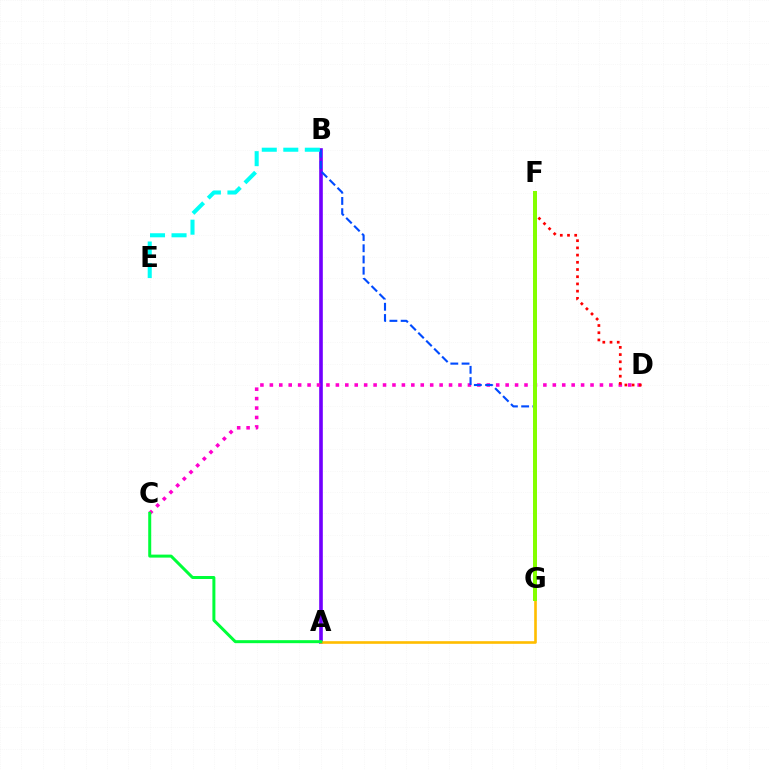{('A', 'B'): [{'color': '#7200ff', 'line_style': 'solid', 'thickness': 2.61}], ('C', 'D'): [{'color': '#ff00cf', 'line_style': 'dotted', 'thickness': 2.56}], ('A', 'G'): [{'color': '#ffbd00', 'line_style': 'solid', 'thickness': 1.89}], ('D', 'F'): [{'color': '#ff0000', 'line_style': 'dotted', 'thickness': 1.96}], ('B', 'G'): [{'color': '#004bff', 'line_style': 'dashed', 'thickness': 1.53}], ('B', 'E'): [{'color': '#00fff6', 'line_style': 'dashed', 'thickness': 2.92}], ('A', 'C'): [{'color': '#00ff39', 'line_style': 'solid', 'thickness': 2.16}], ('F', 'G'): [{'color': '#84ff00', 'line_style': 'solid', 'thickness': 2.88}]}